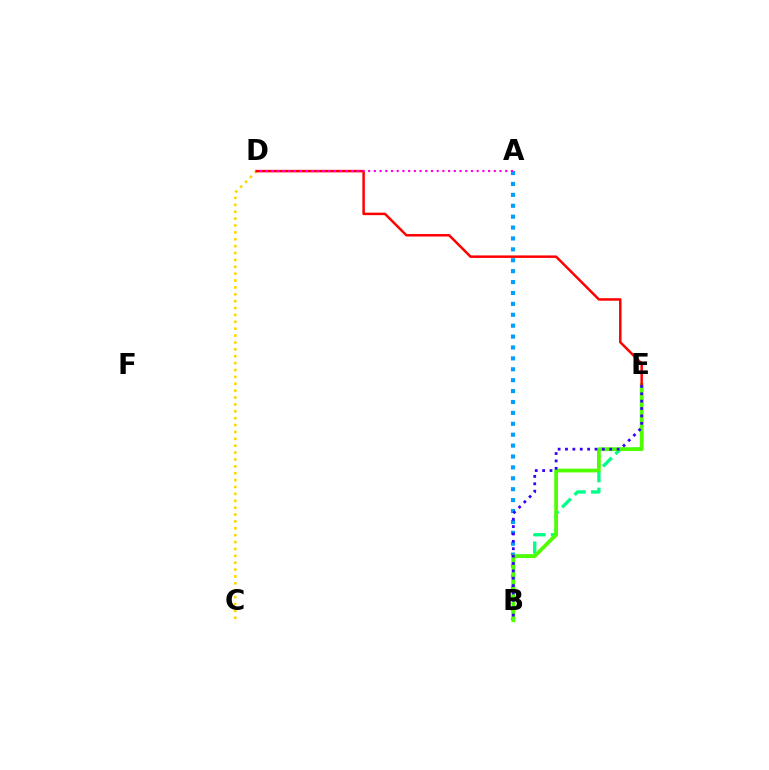{('A', 'B'): [{'color': '#009eff', 'line_style': 'dotted', 'thickness': 2.96}], ('B', 'E'): [{'color': '#00ff86', 'line_style': 'dashed', 'thickness': 2.39}, {'color': '#4fff00', 'line_style': 'solid', 'thickness': 2.71}, {'color': '#3700ff', 'line_style': 'dotted', 'thickness': 2.0}], ('C', 'D'): [{'color': '#ffd500', 'line_style': 'dotted', 'thickness': 1.87}], ('D', 'E'): [{'color': '#ff0000', 'line_style': 'solid', 'thickness': 1.8}], ('A', 'D'): [{'color': '#ff00ed', 'line_style': 'dotted', 'thickness': 1.55}]}